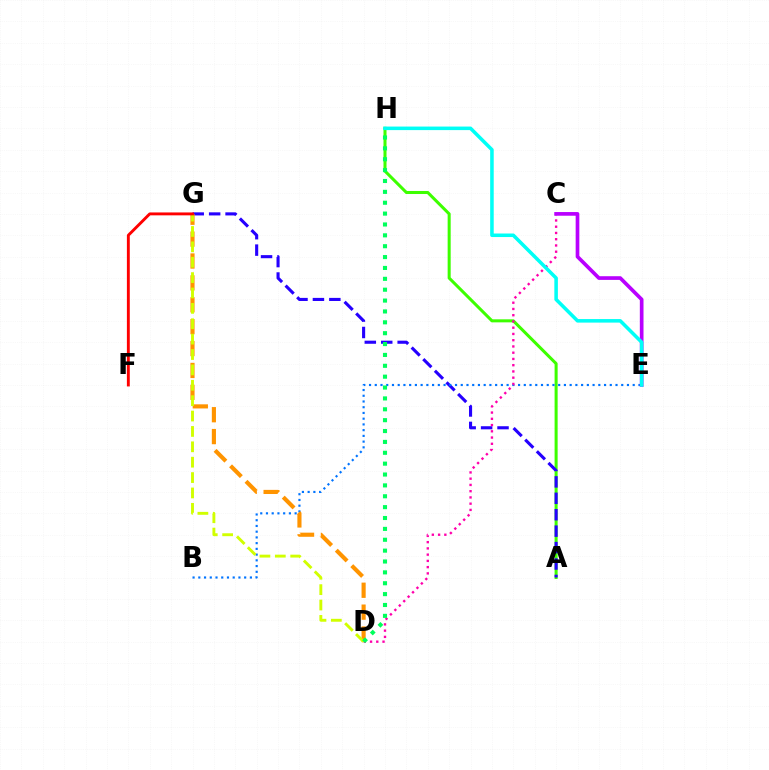{('A', 'H'): [{'color': '#3dff00', 'line_style': 'solid', 'thickness': 2.19}], ('A', 'G'): [{'color': '#2500ff', 'line_style': 'dashed', 'thickness': 2.23}], ('B', 'E'): [{'color': '#0074ff', 'line_style': 'dotted', 'thickness': 1.56}], ('C', 'D'): [{'color': '#ff00ac', 'line_style': 'dotted', 'thickness': 1.7}], ('C', 'E'): [{'color': '#b900ff', 'line_style': 'solid', 'thickness': 2.65}], ('D', 'G'): [{'color': '#ff9400', 'line_style': 'dashed', 'thickness': 2.97}, {'color': '#d1ff00', 'line_style': 'dashed', 'thickness': 2.09}], ('F', 'G'): [{'color': '#ff0000', 'line_style': 'solid', 'thickness': 2.08}], ('D', 'H'): [{'color': '#00ff5c', 'line_style': 'dotted', 'thickness': 2.95}], ('E', 'H'): [{'color': '#00fff6', 'line_style': 'solid', 'thickness': 2.55}]}